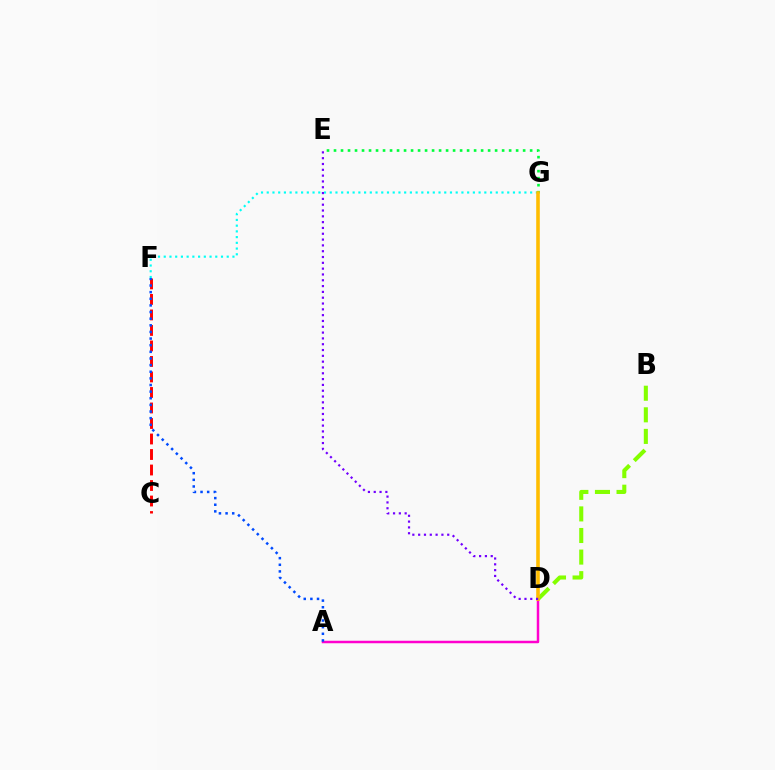{('B', 'D'): [{'color': '#84ff00', 'line_style': 'dashed', 'thickness': 2.93}], ('F', 'G'): [{'color': '#00fff6', 'line_style': 'dotted', 'thickness': 1.56}], ('C', 'F'): [{'color': '#ff0000', 'line_style': 'dashed', 'thickness': 2.11}], ('E', 'G'): [{'color': '#00ff39', 'line_style': 'dotted', 'thickness': 1.9}], ('A', 'D'): [{'color': '#ff00cf', 'line_style': 'solid', 'thickness': 1.79}], ('D', 'G'): [{'color': '#ffbd00', 'line_style': 'solid', 'thickness': 2.58}], ('A', 'F'): [{'color': '#004bff', 'line_style': 'dotted', 'thickness': 1.8}], ('D', 'E'): [{'color': '#7200ff', 'line_style': 'dotted', 'thickness': 1.58}]}